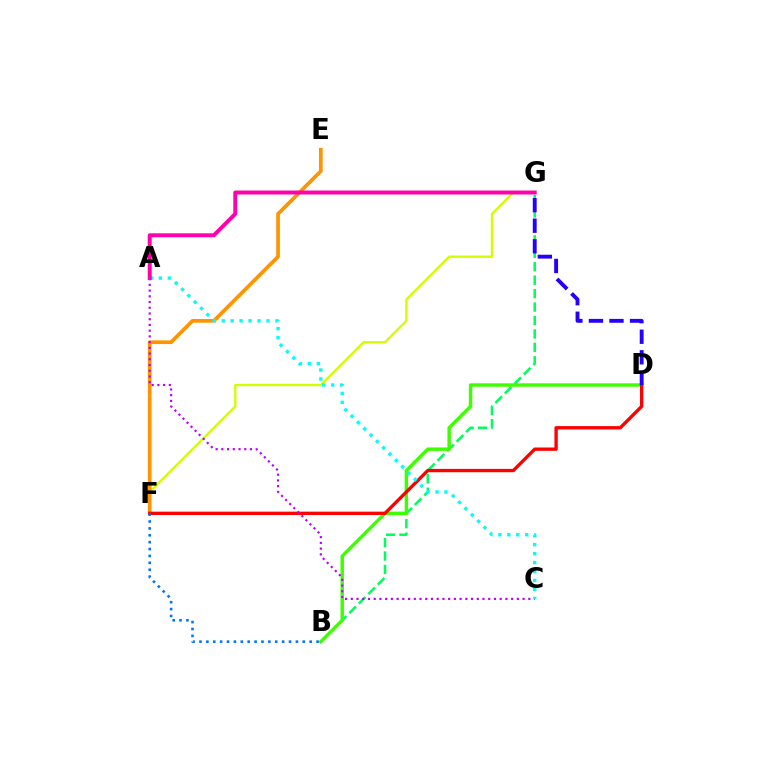{('B', 'G'): [{'color': '#00ff5c', 'line_style': 'dashed', 'thickness': 1.83}], ('B', 'D'): [{'color': '#3dff00', 'line_style': 'solid', 'thickness': 2.47}], ('F', 'G'): [{'color': '#d1ff00', 'line_style': 'solid', 'thickness': 1.68}], ('E', 'F'): [{'color': '#ff9400', 'line_style': 'solid', 'thickness': 2.67}], ('D', 'F'): [{'color': '#ff0000', 'line_style': 'solid', 'thickness': 2.41}], ('A', 'C'): [{'color': '#b900ff', 'line_style': 'dotted', 'thickness': 1.56}, {'color': '#00fff6', 'line_style': 'dotted', 'thickness': 2.43}], ('D', 'G'): [{'color': '#2500ff', 'line_style': 'dashed', 'thickness': 2.79}], ('A', 'G'): [{'color': '#ff00ac', 'line_style': 'solid', 'thickness': 2.84}], ('B', 'F'): [{'color': '#0074ff', 'line_style': 'dotted', 'thickness': 1.87}]}